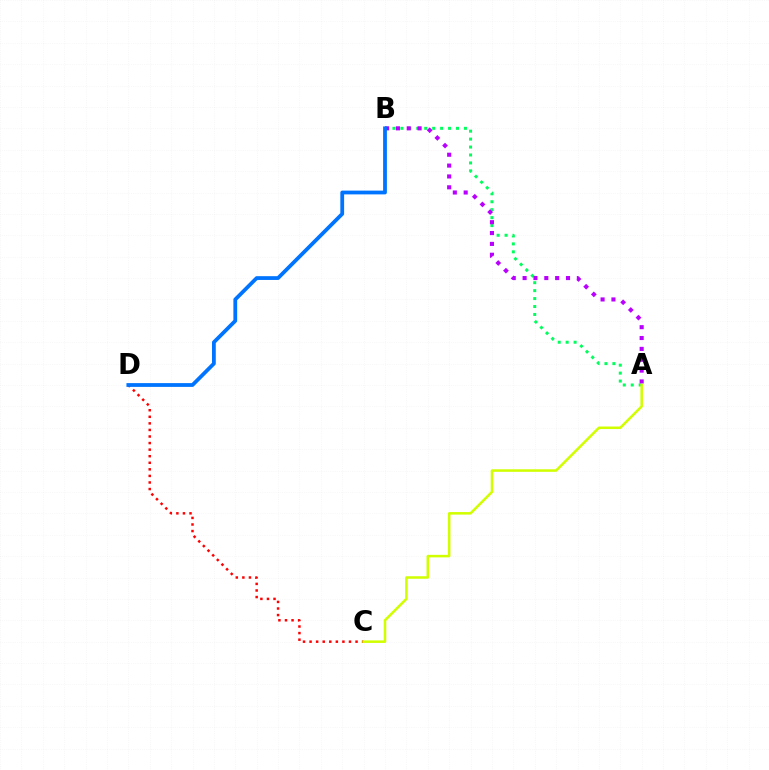{('C', 'D'): [{'color': '#ff0000', 'line_style': 'dotted', 'thickness': 1.78}], ('A', 'B'): [{'color': '#00ff5c', 'line_style': 'dotted', 'thickness': 2.16}, {'color': '#b900ff', 'line_style': 'dotted', 'thickness': 2.95}], ('B', 'D'): [{'color': '#0074ff', 'line_style': 'solid', 'thickness': 2.72}], ('A', 'C'): [{'color': '#d1ff00', 'line_style': 'solid', 'thickness': 1.82}]}